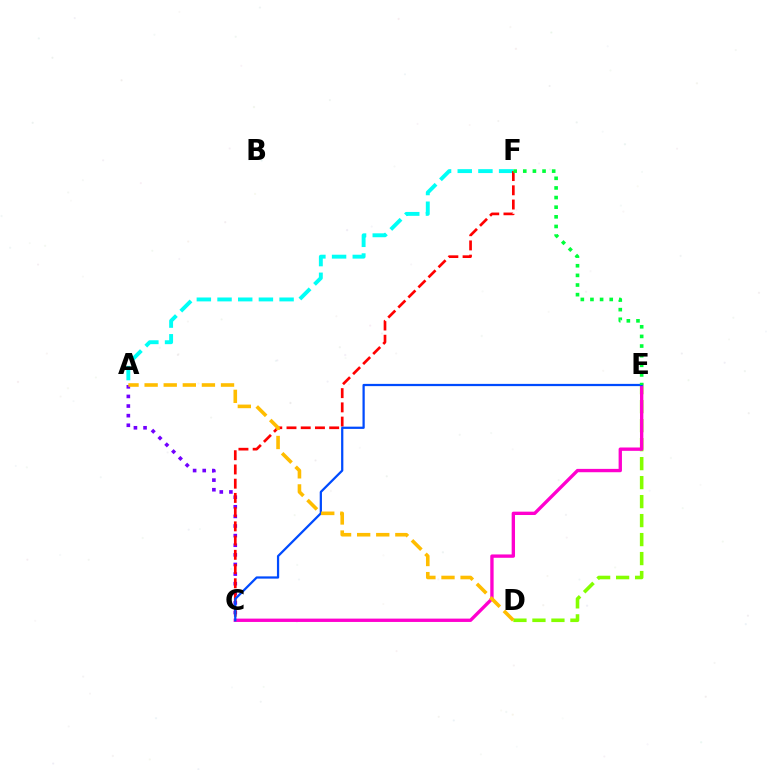{('D', 'E'): [{'color': '#84ff00', 'line_style': 'dashed', 'thickness': 2.58}], ('A', 'F'): [{'color': '#00fff6', 'line_style': 'dashed', 'thickness': 2.81}], ('C', 'E'): [{'color': '#ff00cf', 'line_style': 'solid', 'thickness': 2.41}, {'color': '#004bff', 'line_style': 'solid', 'thickness': 1.62}], ('A', 'C'): [{'color': '#7200ff', 'line_style': 'dotted', 'thickness': 2.61}], ('C', 'F'): [{'color': '#ff0000', 'line_style': 'dashed', 'thickness': 1.93}], ('A', 'D'): [{'color': '#ffbd00', 'line_style': 'dashed', 'thickness': 2.59}], ('E', 'F'): [{'color': '#00ff39', 'line_style': 'dotted', 'thickness': 2.62}]}